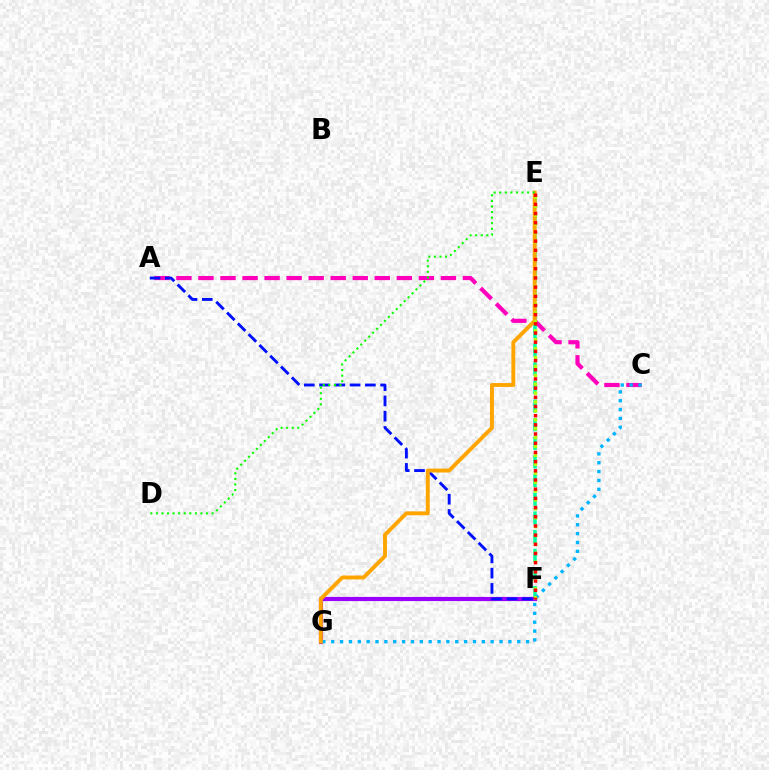{('A', 'C'): [{'color': '#ff00bd', 'line_style': 'dashed', 'thickness': 2.99}], ('E', 'F'): [{'color': '#00ff9d', 'line_style': 'dashed', 'thickness': 2.53}, {'color': '#b3ff00', 'line_style': 'dotted', 'thickness': 2.42}, {'color': '#ff0000', 'line_style': 'dotted', 'thickness': 2.5}], ('F', 'G'): [{'color': '#9b00ff', 'line_style': 'solid', 'thickness': 2.99}], ('A', 'F'): [{'color': '#0010ff', 'line_style': 'dashed', 'thickness': 2.07}], ('C', 'G'): [{'color': '#00b5ff', 'line_style': 'dotted', 'thickness': 2.41}], ('E', 'G'): [{'color': '#ffa500', 'line_style': 'solid', 'thickness': 2.81}], ('D', 'E'): [{'color': '#08ff00', 'line_style': 'dotted', 'thickness': 1.51}]}